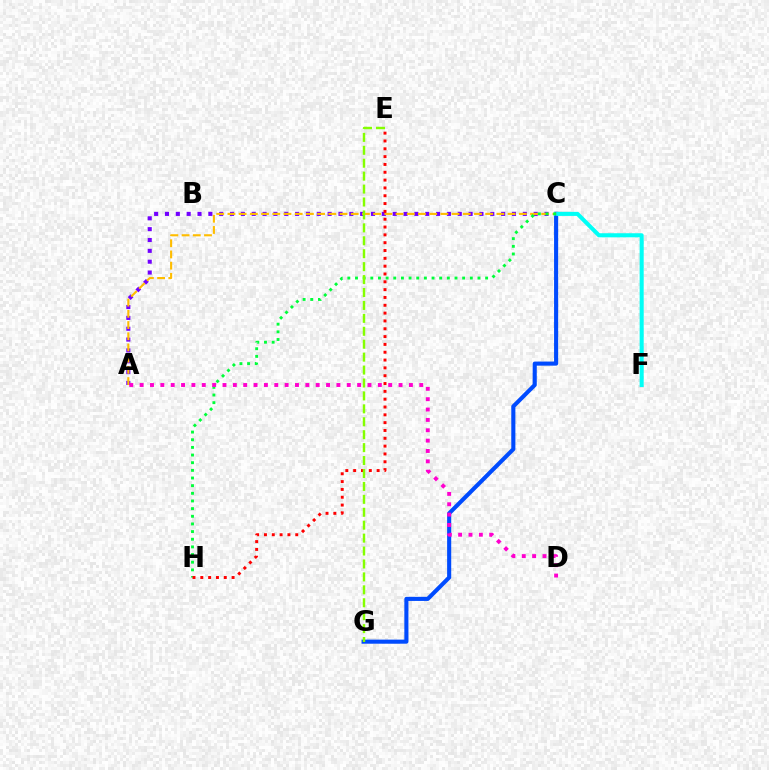{('C', 'G'): [{'color': '#004bff', 'line_style': 'solid', 'thickness': 2.95}], ('C', 'F'): [{'color': '#00fff6', 'line_style': 'solid', 'thickness': 2.92}], ('A', 'C'): [{'color': '#7200ff', 'line_style': 'dotted', 'thickness': 2.95}, {'color': '#ffbd00', 'line_style': 'dashed', 'thickness': 1.52}], ('C', 'H'): [{'color': '#00ff39', 'line_style': 'dotted', 'thickness': 2.08}], ('E', 'H'): [{'color': '#ff0000', 'line_style': 'dotted', 'thickness': 2.13}], ('E', 'G'): [{'color': '#84ff00', 'line_style': 'dashed', 'thickness': 1.76}], ('A', 'D'): [{'color': '#ff00cf', 'line_style': 'dotted', 'thickness': 2.81}]}